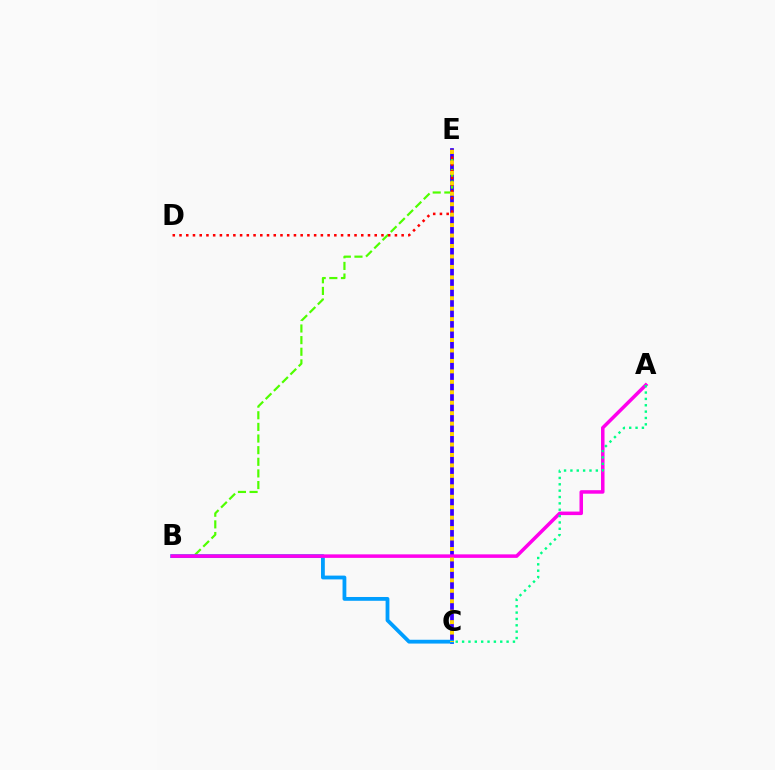{('C', 'E'): [{'color': '#3700ff', 'line_style': 'solid', 'thickness': 2.71}, {'color': '#ffd500', 'line_style': 'dotted', 'thickness': 2.84}], ('B', 'E'): [{'color': '#4fff00', 'line_style': 'dashed', 'thickness': 1.58}], ('B', 'C'): [{'color': '#009eff', 'line_style': 'solid', 'thickness': 2.74}], ('D', 'E'): [{'color': '#ff0000', 'line_style': 'dotted', 'thickness': 1.83}], ('A', 'B'): [{'color': '#ff00ed', 'line_style': 'solid', 'thickness': 2.53}], ('A', 'C'): [{'color': '#00ff86', 'line_style': 'dotted', 'thickness': 1.73}]}